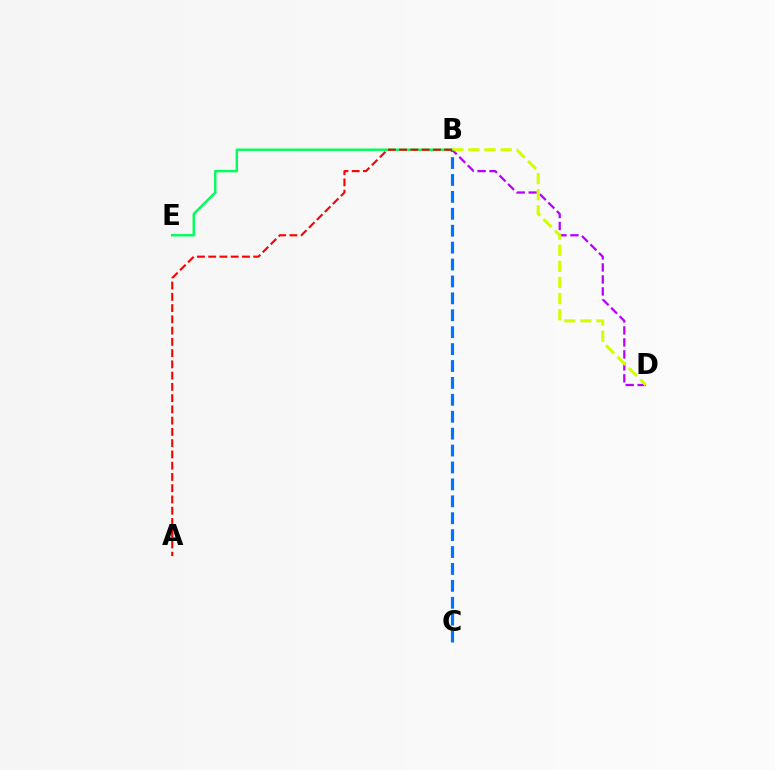{('B', 'D'): [{'color': '#b900ff', 'line_style': 'dashed', 'thickness': 1.63}, {'color': '#d1ff00', 'line_style': 'dashed', 'thickness': 2.19}], ('B', 'E'): [{'color': '#00ff5c', 'line_style': 'solid', 'thickness': 1.75}], ('B', 'C'): [{'color': '#0074ff', 'line_style': 'dashed', 'thickness': 2.3}], ('A', 'B'): [{'color': '#ff0000', 'line_style': 'dashed', 'thickness': 1.53}]}